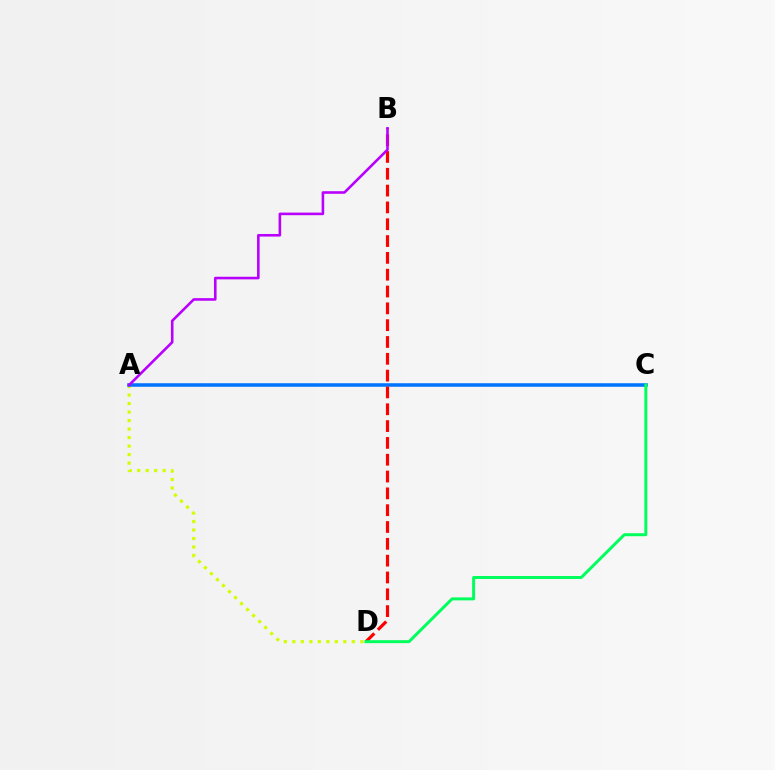{('A', 'D'): [{'color': '#d1ff00', 'line_style': 'dotted', 'thickness': 2.31}], ('A', 'C'): [{'color': '#0074ff', 'line_style': 'solid', 'thickness': 2.55}], ('B', 'D'): [{'color': '#ff0000', 'line_style': 'dashed', 'thickness': 2.29}], ('C', 'D'): [{'color': '#00ff5c', 'line_style': 'solid', 'thickness': 2.14}], ('A', 'B'): [{'color': '#b900ff', 'line_style': 'solid', 'thickness': 1.87}]}